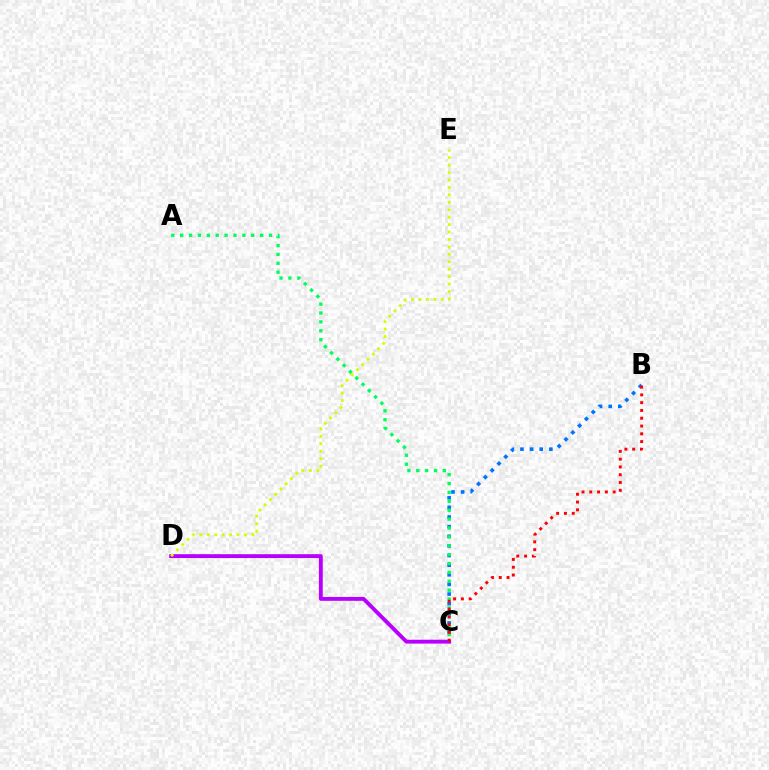{('C', 'D'): [{'color': '#b900ff', 'line_style': 'solid', 'thickness': 2.79}], ('D', 'E'): [{'color': '#d1ff00', 'line_style': 'dotted', 'thickness': 2.02}], ('B', 'C'): [{'color': '#0074ff', 'line_style': 'dotted', 'thickness': 2.62}, {'color': '#ff0000', 'line_style': 'dotted', 'thickness': 2.12}], ('A', 'C'): [{'color': '#00ff5c', 'line_style': 'dotted', 'thickness': 2.41}]}